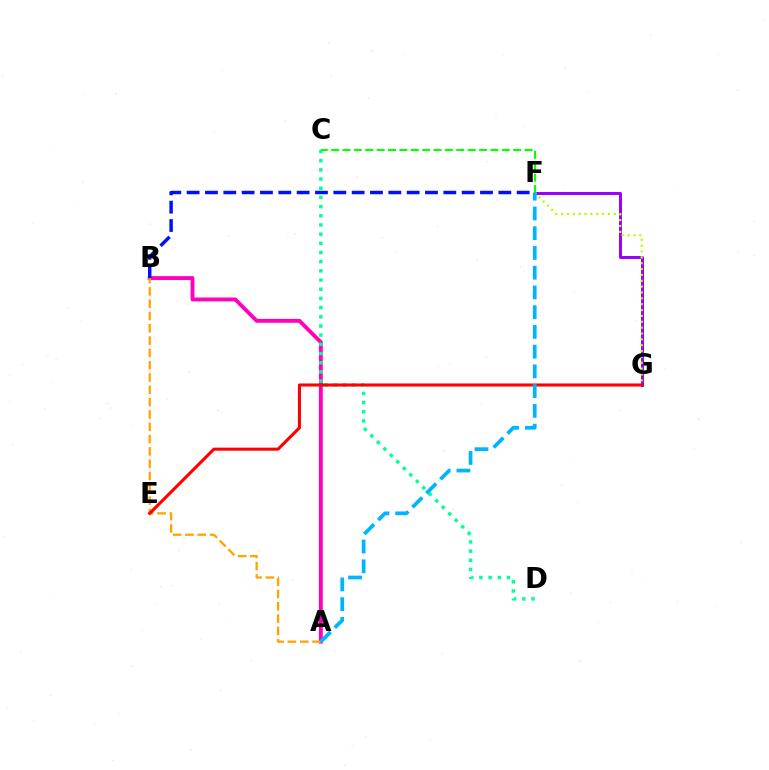{('A', 'B'): [{'color': '#ff00bd', 'line_style': 'solid', 'thickness': 2.79}, {'color': '#ffa500', 'line_style': 'dashed', 'thickness': 1.67}], ('C', 'D'): [{'color': '#00ff9d', 'line_style': 'dotted', 'thickness': 2.49}], ('F', 'G'): [{'color': '#9b00ff', 'line_style': 'solid', 'thickness': 2.14}, {'color': '#b3ff00', 'line_style': 'dotted', 'thickness': 1.59}], ('C', 'F'): [{'color': '#08ff00', 'line_style': 'dashed', 'thickness': 1.55}], ('E', 'G'): [{'color': '#ff0000', 'line_style': 'solid', 'thickness': 2.21}], ('B', 'F'): [{'color': '#0010ff', 'line_style': 'dashed', 'thickness': 2.49}], ('A', 'F'): [{'color': '#00b5ff', 'line_style': 'dashed', 'thickness': 2.68}]}